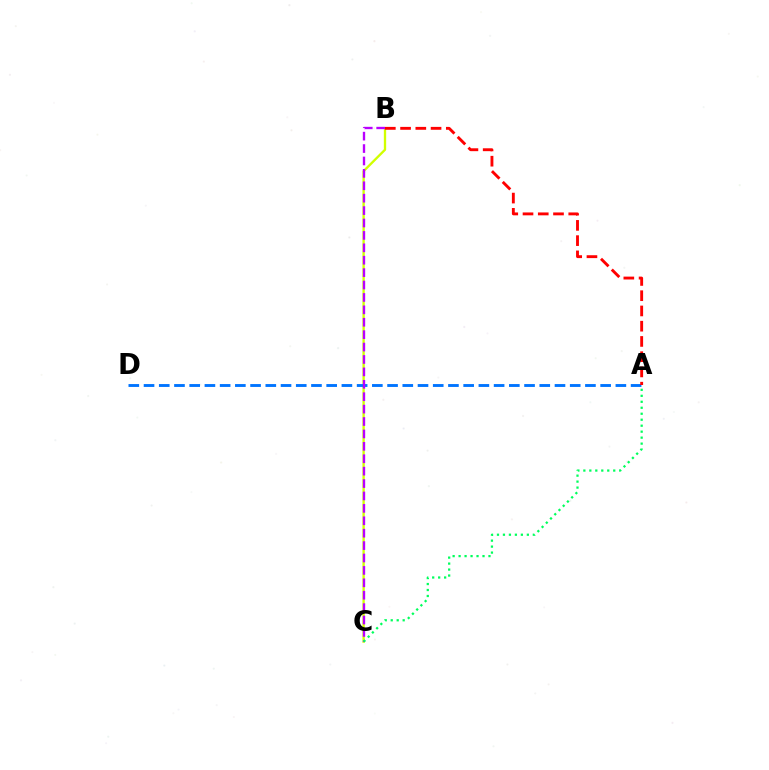{('B', 'C'): [{'color': '#d1ff00', 'line_style': 'solid', 'thickness': 1.68}, {'color': '#b900ff', 'line_style': 'dashed', 'thickness': 1.69}], ('A', 'D'): [{'color': '#0074ff', 'line_style': 'dashed', 'thickness': 2.07}], ('A', 'C'): [{'color': '#00ff5c', 'line_style': 'dotted', 'thickness': 1.62}], ('A', 'B'): [{'color': '#ff0000', 'line_style': 'dashed', 'thickness': 2.07}]}